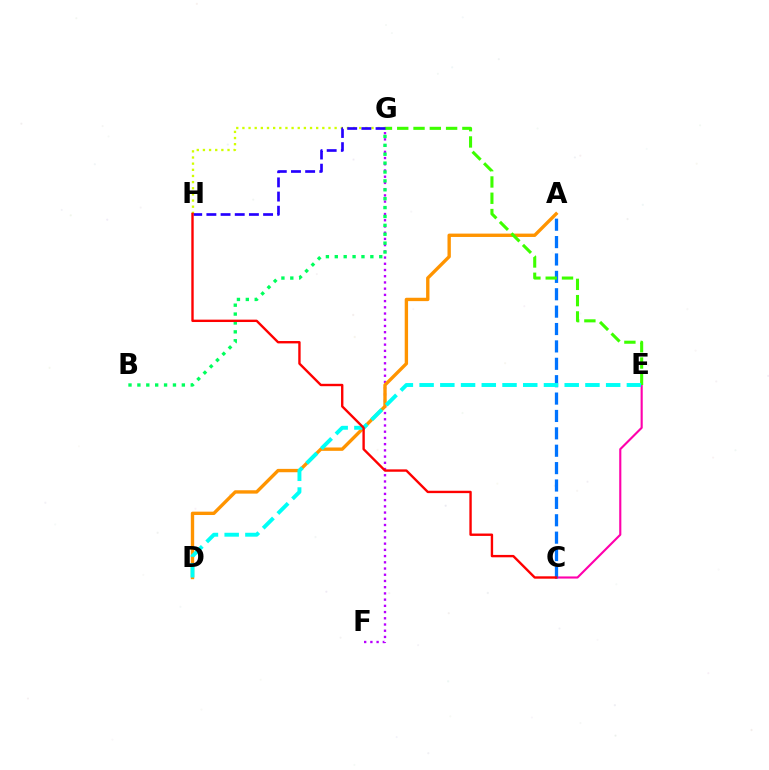{('F', 'G'): [{'color': '#b900ff', 'line_style': 'dotted', 'thickness': 1.69}], ('C', 'E'): [{'color': '#ff00ac', 'line_style': 'solid', 'thickness': 1.53}], ('B', 'G'): [{'color': '#00ff5c', 'line_style': 'dotted', 'thickness': 2.42}], ('A', 'C'): [{'color': '#0074ff', 'line_style': 'dashed', 'thickness': 2.36}], ('G', 'H'): [{'color': '#d1ff00', 'line_style': 'dotted', 'thickness': 1.67}, {'color': '#2500ff', 'line_style': 'dashed', 'thickness': 1.93}], ('A', 'D'): [{'color': '#ff9400', 'line_style': 'solid', 'thickness': 2.42}], ('E', 'G'): [{'color': '#3dff00', 'line_style': 'dashed', 'thickness': 2.21}], ('D', 'E'): [{'color': '#00fff6', 'line_style': 'dashed', 'thickness': 2.82}], ('C', 'H'): [{'color': '#ff0000', 'line_style': 'solid', 'thickness': 1.71}]}